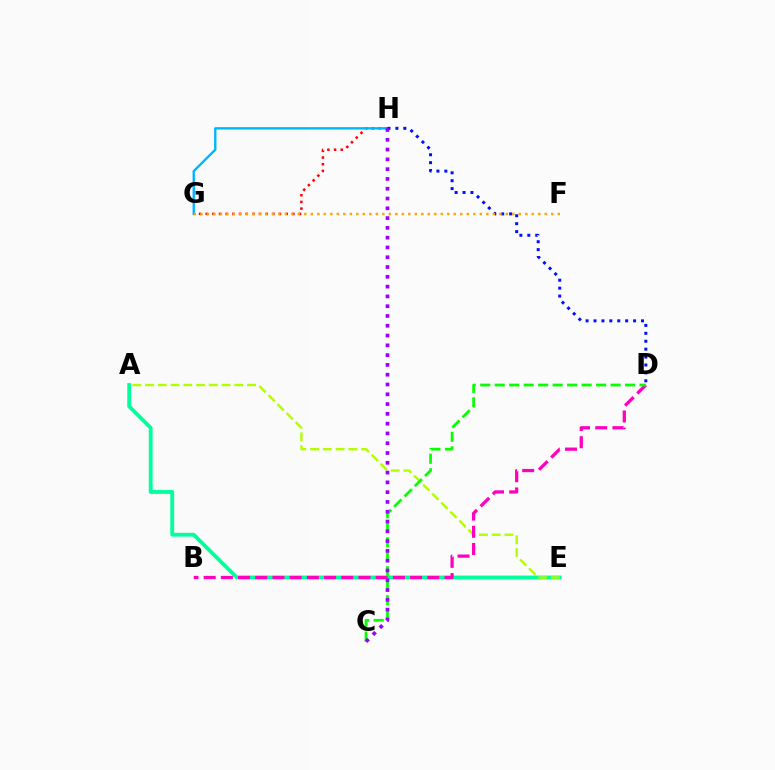{('G', 'H'): [{'color': '#ff0000', 'line_style': 'dotted', 'thickness': 1.81}, {'color': '#00b5ff', 'line_style': 'solid', 'thickness': 1.7}], ('A', 'E'): [{'color': '#00ff9d', 'line_style': 'solid', 'thickness': 2.76}, {'color': '#b3ff00', 'line_style': 'dashed', 'thickness': 1.73}], ('D', 'H'): [{'color': '#0010ff', 'line_style': 'dotted', 'thickness': 2.15}], ('B', 'D'): [{'color': '#ff00bd', 'line_style': 'dashed', 'thickness': 2.34}], ('F', 'G'): [{'color': '#ffa500', 'line_style': 'dotted', 'thickness': 1.77}], ('C', 'D'): [{'color': '#08ff00', 'line_style': 'dashed', 'thickness': 1.97}], ('C', 'H'): [{'color': '#9b00ff', 'line_style': 'dotted', 'thickness': 2.66}]}